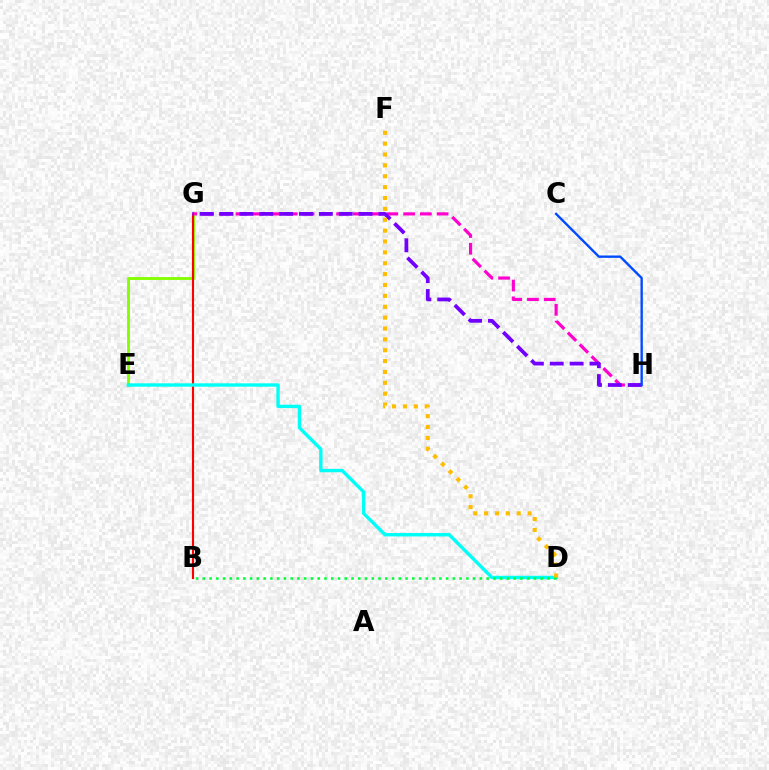{('E', 'G'): [{'color': '#84ff00', 'line_style': 'solid', 'thickness': 2.07}], ('B', 'G'): [{'color': '#ff0000', 'line_style': 'solid', 'thickness': 1.53}], ('G', 'H'): [{'color': '#ff00cf', 'line_style': 'dashed', 'thickness': 2.28}, {'color': '#7200ff', 'line_style': 'dashed', 'thickness': 2.7}], ('C', 'H'): [{'color': '#004bff', 'line_style': 'solid', 'thickness': 1.7}], ('D', 'E'): [{'color': '#00fff6', 'line_style': 'solid', 'thickness': 2.43}], ('B', 'D'): [{'color': '#00ff39', 'line_style': 'dotted', 'thickness': 1.84}], ('D', 'F'): [{'color': '#ffbd00', 'line_style': 'dotted', 'thickness': 2.95}]}